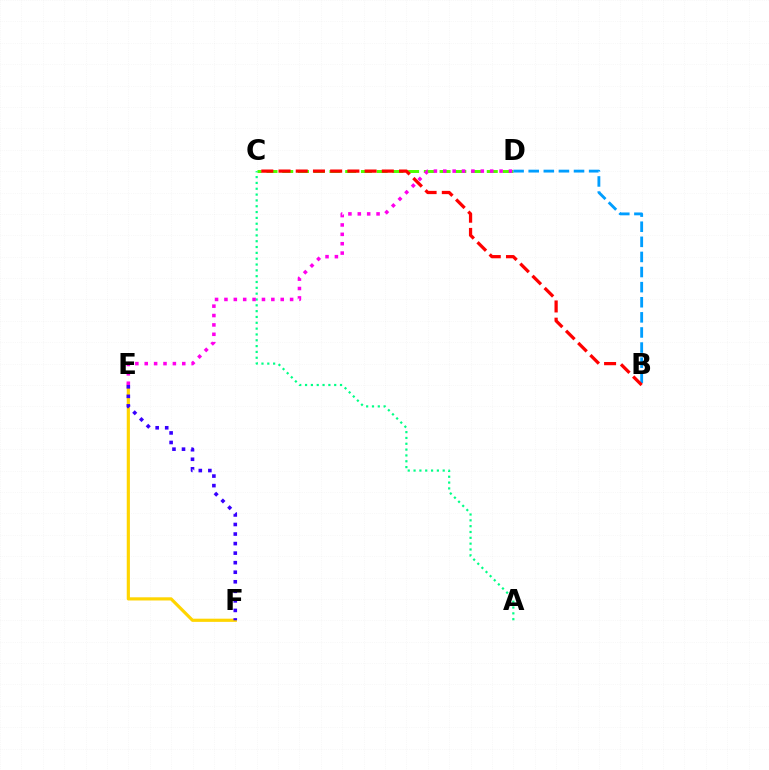{('C', 'D'): [{'color': '#4fff00', 'line_style': 'dashed', 'thickness': 2.14}], ('B', 'D'): [{'color': '#009eff', 'line_style': 'dashed', 'thickness': 2.05}], ('E', 'F'): [{'color': '#ffd500', 'line_style': 'solid', 'thickness': 2.29}, {'color': '#3700ff', 'line_style': 'dotted', 'thickness': 2.59}], ('A', 'C'): [{'color': '#00ff86', 'line_style': 'dotted', 'thickness': 1.58}], ('B', 'C'): [{'color': '#ff0000', 'line_style': 'dashed', 'thickness': 2.34}], ('D', 'E'): [{'color': '#ff00ed', 'line_style': 'dotted', 'thickness': 2.55}]}